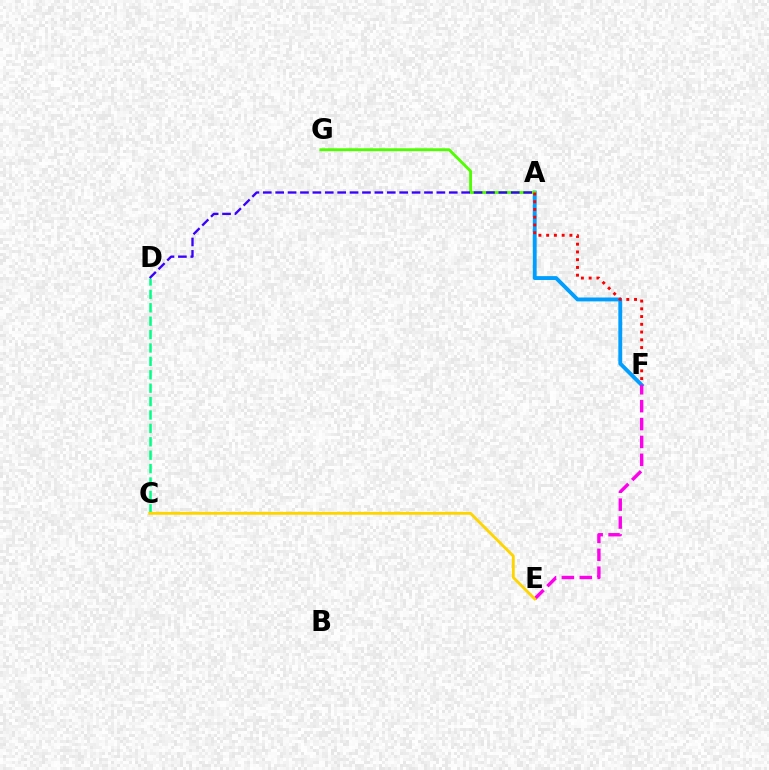{('A', 'F'): [{'color': '#009eff', 'line_style': 'solid', 'thickness': 2.79}, {'color': '#ff0000', 'line_style': 'dotted', 'thickness': 2.11}], ('A', 'G'): [{'color': '#4fff00', 'line_style': 'solid', 'thickness': 2.06}], ('E', 'F'): [{'color': '#ff00ed', 'line_style': 'dashed', 'thickness': 2.43}], ('C', 'D'): [{'color': '#00ff86', 'line_style': 'dashed', 'thickness': 1.82}], ('A', 'D'): [{'color': '#3700ff', 'line_style': 'dashed', 'thickness': 1.68}], ('C', 'E'): [{'color': '#ffd500', 'line_style': 'solid', 'thickness': 2.04}]}